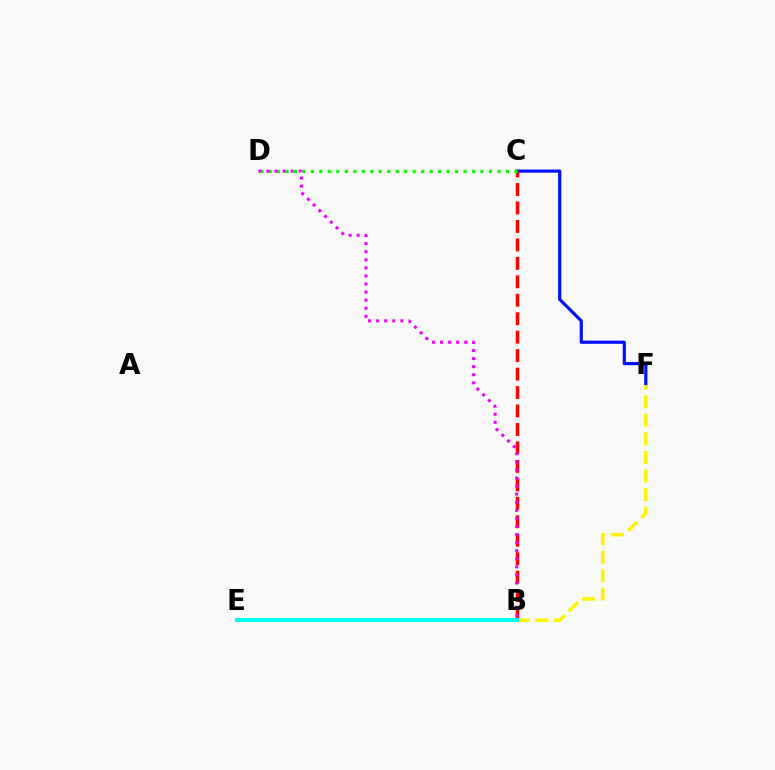{('C', 'F'): [{'color': '#0010ff', 'line_style': 'solid', 'thickness': 2.3}], ('B', 'C'): [{'color': '#ff0000', 'line_style': 'dashed', 'thickness': 2.51}], ('B', 'F'): [{'color': '#fcf500', 'line_style': 'dashed', 'thickness': 2.53}], ('C', 'D'): [{'color': '#08ff00', 'line_style': 'dotted', 'thickness': 2.3}], ('B', 'E'): [{'color': '#00fff6', 'line_style': 'solid', 'thickness': 2.98}], ('B', 'D'): [{'color': '#ee00ff', 'line_style': 'dotted', 'thickness': 2.19}]}